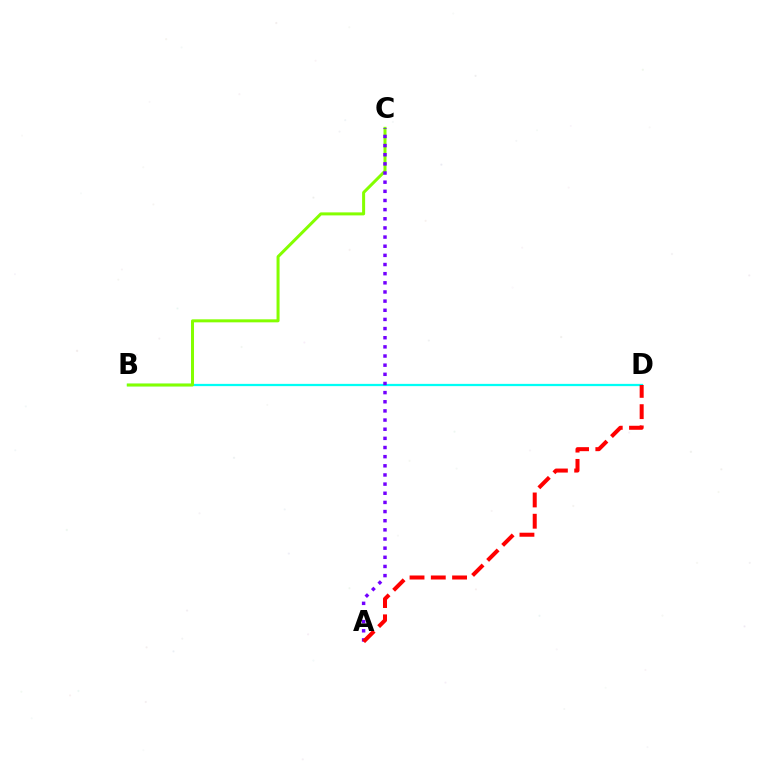{('B', 'D'): [{'color': '#00fff6', 'line_style': 'solid', 'thickness': 1.63}], ('B', 'C'): [{'color': '#84ff00', 'line_style': 'solid', 'thickness': 2.17}], ('A', 'C'): [{'color': '#7200ff', 'line_style': 'dotted', 'thickness': 2.49}], ('A', 'D'): [{'color': '#ff0000', 'line_style': 'dashed', 'thickness': 2.89}]}